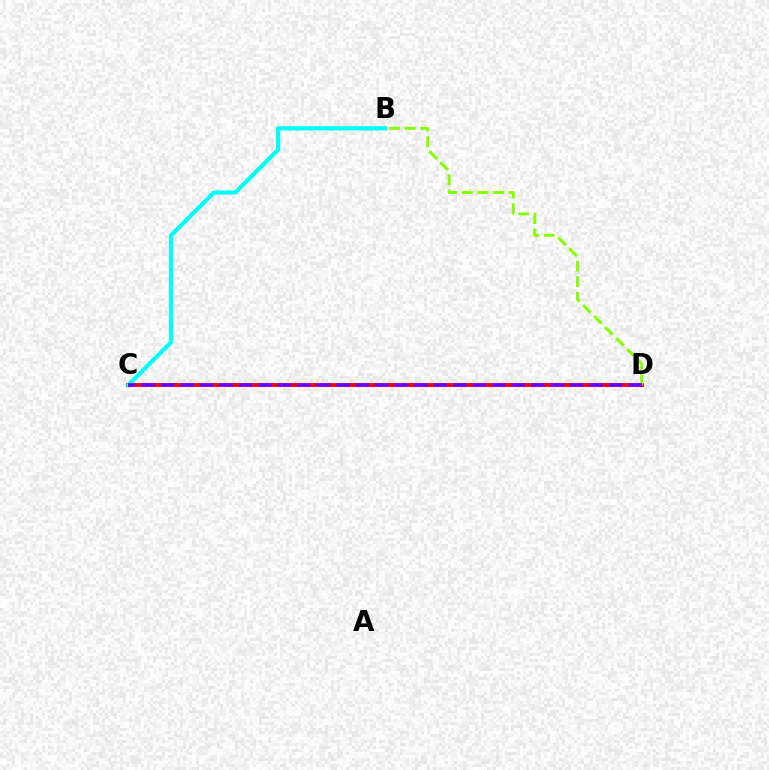{('C', 'D'): [{'color': '#ff0000', 'line_style': 'solid', 'thickness': 2.79}, {'color': '#7200ff', 'line_style': 'dashed', 'thickness': 2.65}], ('B', 'C'): [{'color': '#00fff6', 'line_style': 'solid', 'thickness': 2.98}], ('B', 'D'): [{'color': '#84ff00', 'line_style': 'dashed', 'thickness': 2.11}]}